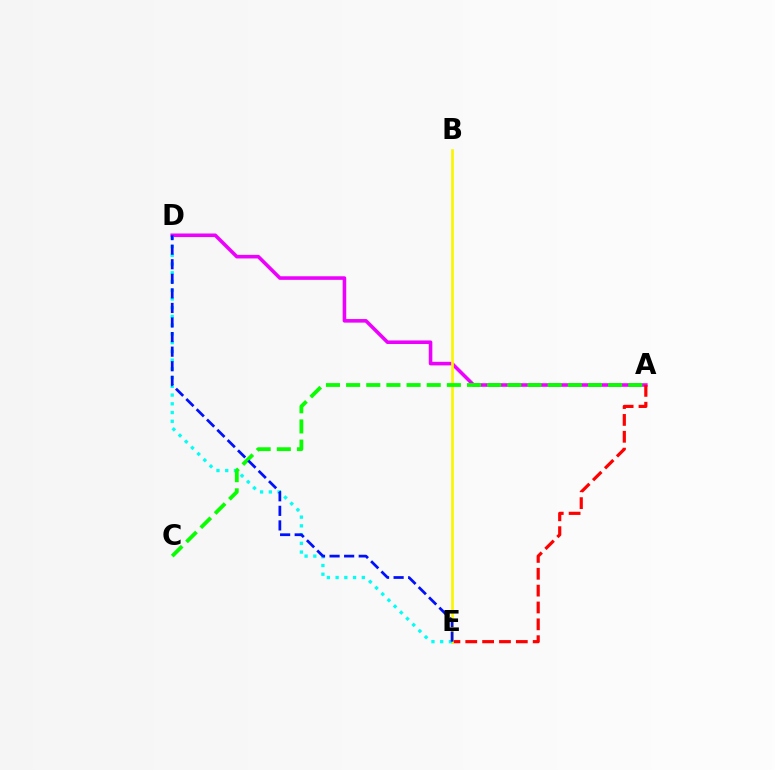{('A', 'D'): [{'color': '#ee00ff', 'line_style': 'solid', 'thickness': 2.57}], ('A', 'E'): [{'color': '#ff0000', 'line_style': 'dashed', 'thickness': 2.29}], ('B', 'E'): [{'color': '#fcf500', 'line_style': 'solid', 'thickness': 1.94}], ('D', 'E'): [{'color': '#00fff6', 'line_style': 'dotted', 'thickness': 2.37}, {'color': '#0010ff', 'line_style': 'dashed', 'thickness': 1.98}], ('A', 'C'): [{'color': '#08ff00', 'line_style': 'dashed', 'thickness': 2.74}]}